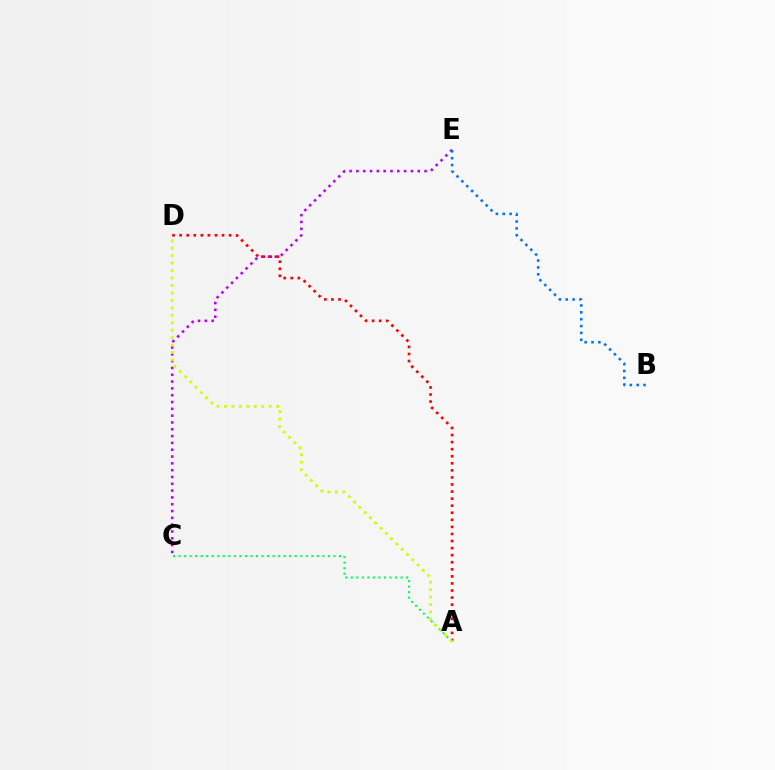{('C', 'E'): [{'color': '#b900ff', 'line_style': 'dotted', 'thickness': 1.85}], ('A', 'C'): [{'color': '#00ff5c', 'line_style': 'dotted', 'thickness': 1.5}], ('A', 'D'): [{'color': '#ff0000', 'line_style': 'dotted', 'thickness': 1.92}, {'color': '#d1ff00', 'line_style': 'dotted', 'thickness': 2.02}], ('B', 'E'): [{'color': '#0074ff', 'line_style': 'dotted', 'thickness': 1.86}]}